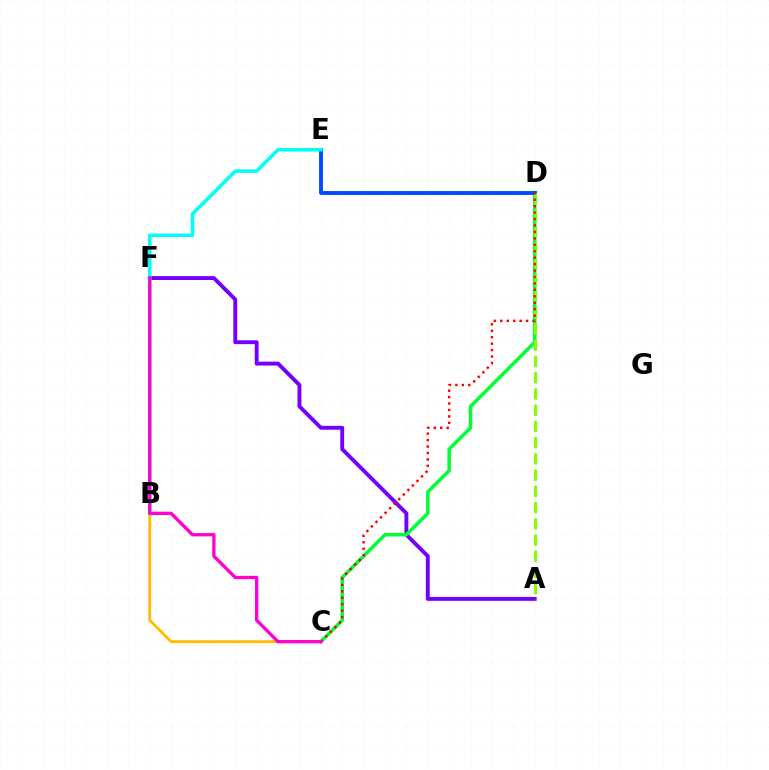{('A', 'F'): [{'color': '#7200ff', 'line_style': 'solid', 'thickness': 2.8}], ('C', 'D'): [{'color': '#00ff39', 'line_style': 'solid', 'thickness': 2.54}, {'color': '#ff0000', 'line_style': 'dotted', 'thickness': 1.75}], ('D', 'E'): [{'color': '#004bff', 'line_style': 'solid', 'thickness': 2.78}], ('A', 'D'): [{'color': '#84ff00', 'line_style': 'dashed', 'thickness': 2.21}], ('B', 'C'): [{'color': '#ffbd00', 'line_style': 'solid', 'thickness': 2.04}], ('B', 'E'): [{'color': '#00fff6', 'line_style': 'solid', 'thickness': 2.54}], ('C', 'F'): [{'color': '#ff00cf', 'line_style': 'solid', 'thickness': 2.38}]}